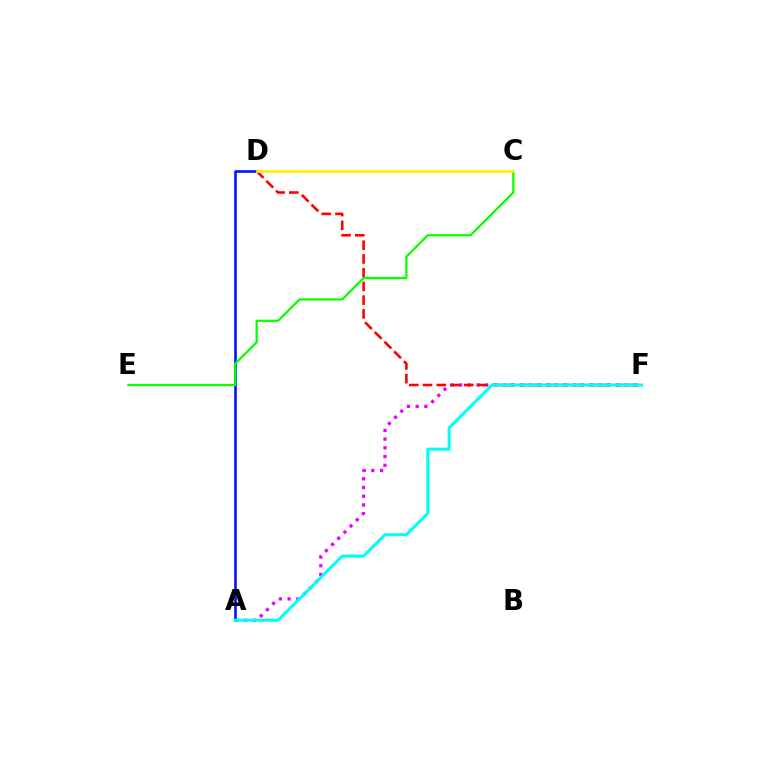{('A', 'F'): [{'color': '#ee00ff', 'line_style': 'dotted', 'thickness': 2.37}, {'color': '#00fff6', 'line_style': 'solid', 'thickness': 2.19}], ('D', 'F'): [{'color': '#ff0000', 'line_style': 'dashed', 'thickness': 1.87}], ('A', 'D'): [{'color': '#0010ff', 'line_style': 'solid', 'thickness': 1.87}], ('C', 'E'): [{'color': '#08ff00', 'line_style': 'solid', 'thickness': 1.61}], ('C', 'D'): [{'color': '#fcf500', 'line_style': 'solid', 'thickness': 1.95}]}